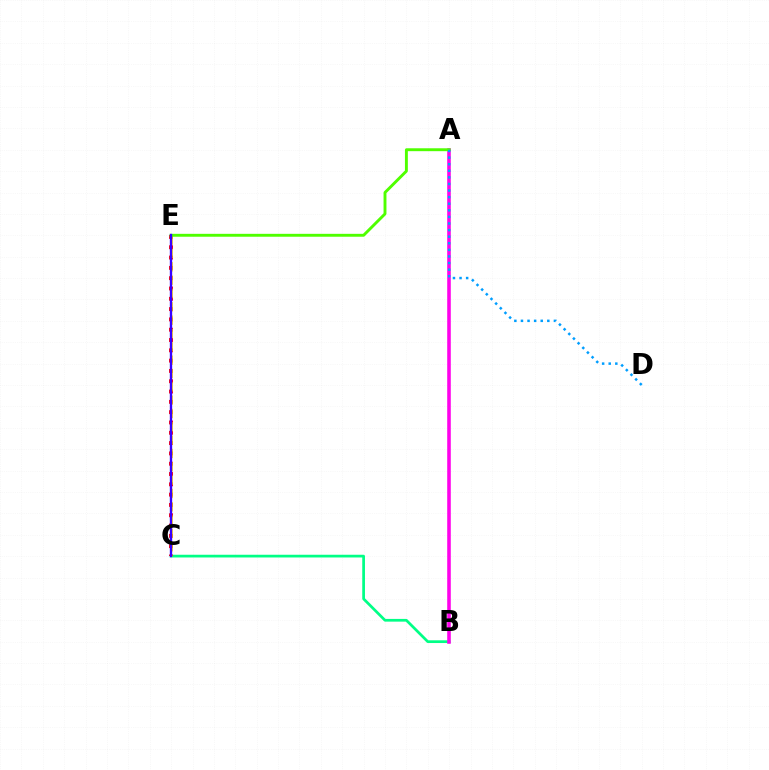{('B', 'C'): [{'color': '#00ff86', 'line_style': 'solid', 'thickness': 1.96}], ('A', 'B'): [{'color': '#ff00ed', 'line_style': 'solid', 'thickness': 2.57}], ('C', 'E'): [{'color': '#ff0000', 'line_style': 'dotted', 'thickness': 2.8}, {'color': '#ffd500', 'line_style': 'dashed', 'thickness': 1.81}, {'color': '#3700ff', 'line_style': 'solid', 'thickness': 1.69}], ('A', 'E'): [{'color': '#4fff00', 'line_style': 'solid', 'thickness': 2.09}], ('A', 'D'): [{'color': '#009eff', 'line_style': 'dotted', 'thickness': 1.79}]}